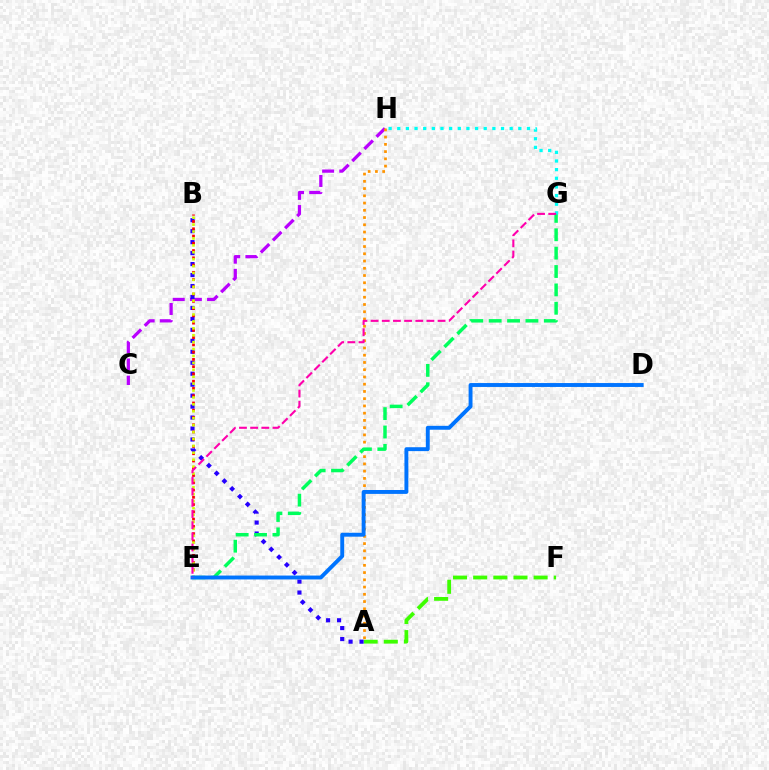{('A', 'F'): [{'color': '#3dff00', 'line_style': 'dashed', 'thickness': 2.74}], ('C', 'H'): [{'color': '#b900ff', 'line_style': 'dashed', 'thickness': 2.33}], ('A', 'B'): [{'color': '#2500ff', 'line_style': 'dotted', 'thickness': 2.98}], ('B', 'E'): [{'color': '#ff0000', 'line_style': 'dotted', 'thickness': 1.97}, {'color': '#d1ff00', 'line_style': 'dotted', 'thickness': 1.88}], ('A', 'H'): [{'color': '#ff9400', 'line_style': 'dotted', 'thickness': 1.97}], ('E', 'G'): [{'color': '#00ff5c', 'line_style': 'dashed', 'thickness': 2.5}, {'color': '#ff00ac', 'line_style': 'dashed', 'thickness': 1.52}], ('G', 'H'): [{'color': '#00fff6', 'line_style': 'dotted', 'thickness': 2.35}], ('D', 'E'): [{'color': '#0074ff', 'line_style': 'solid', 'thickness': 2.81}]}